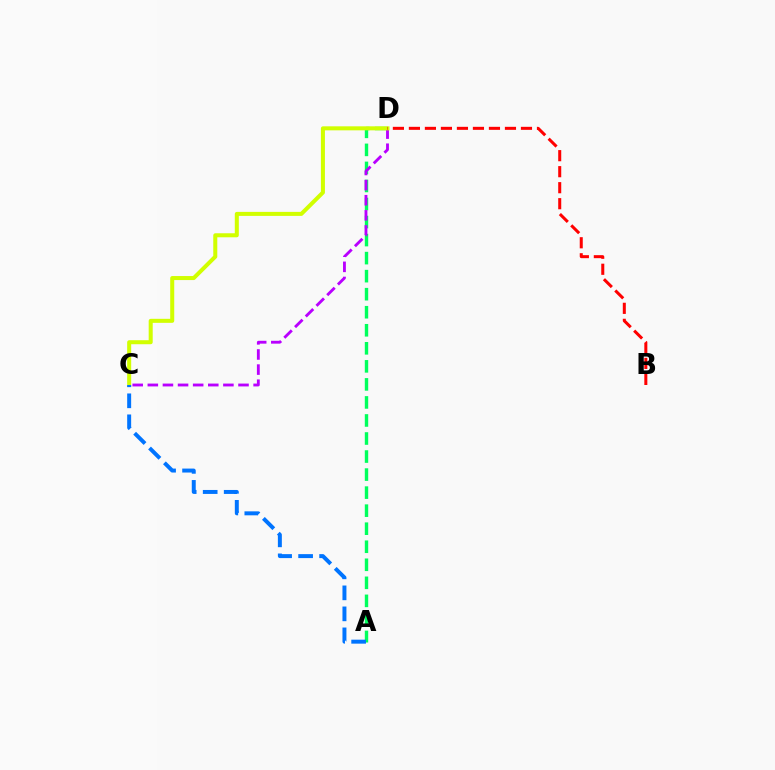{('A', 'D'): [{'color': '#00ff5c', 'line_style': 'dashed', 'thickness': 2.45}], ('C', 'D'): [{'color': '#b900ff', 'line_style': 'dashed', 'thickness': 2.05}, {'color': '#d1ff00', 'line_style': 'solid', 'thickness': 2.9}], ('B', 'D'): [{'color': '#ff0000', 'line_style': 'dashed', 'thickness': 2.17}], ('A', 'C'): [{'color': '#0074ff', 'line_style': 'dashed', 'thickness': 2.85}]}